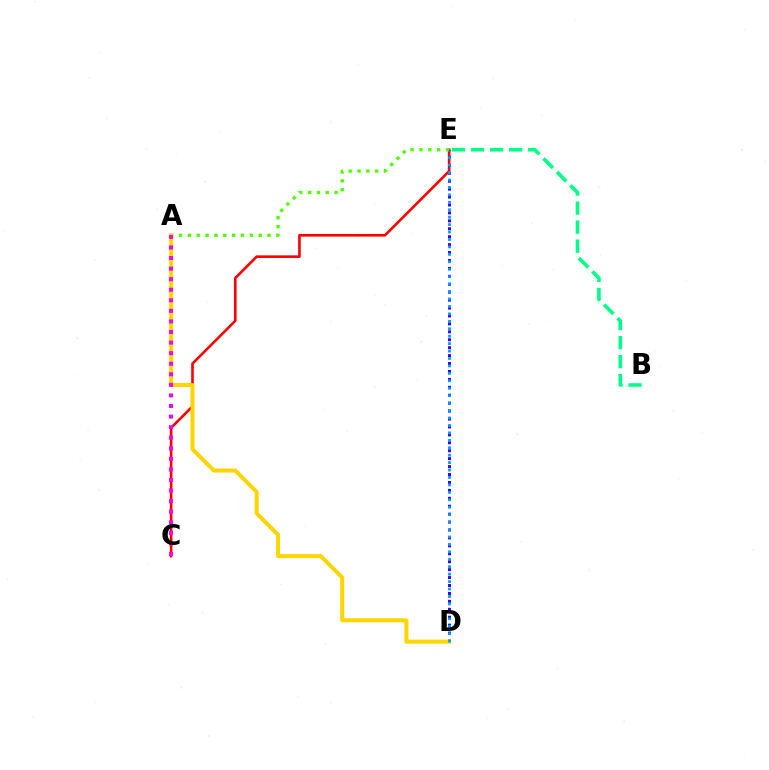{('C', 'E'): [{'color': '#ff0000', 'line_style': 'solid', 'thickness': 1.89}], ('D', 'E'): [{'color': '#3700ff', 'line_style': 'dotted', 'thickness': 2.15}, {'color': '#009eff', 'line_style': 'dotted', 'thickness': 2.02}], ('A', 'E'): [{'color': '#4fff00', 'line_style': 'dotted', 'thickness': 2.4}], ('B', 'E'): [{'color': '#00ff86', 'line_style': 'dashed', 'thickness': 2.59}], ('A', 'D'): [{'color': '#ffd500', 'line_style': 'solid', 'thickness': 2.89}], ('A', 'C'): [{'color': '#ff00ed', 'line_style': 'dotted', 'thickness': 2.87}]}